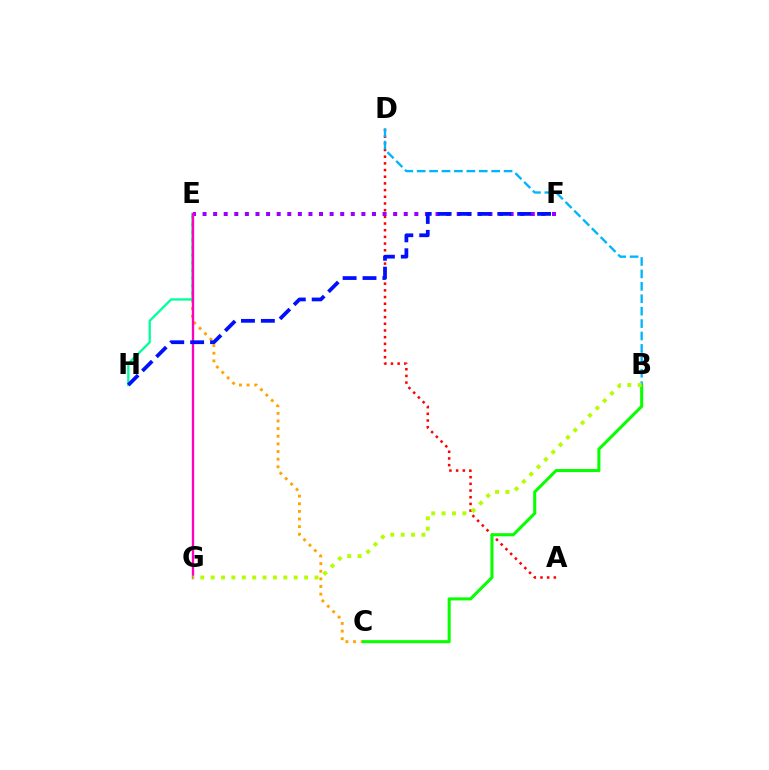{('A', 'D'): [{'color': '#ff0000', 'line_style': 'dotted', 'thickness': 1.82}], ('C', 'E'): [{'color': '#ffa500', 'line_style': 'dotted', 'thickness': 2.07}], ('E', 'H'): [{'color': '#00ff9d', 'line_style': 'solid', 'thickness': 1.65}], ('B', 'C'): [{'color': '#08ff00', 'line_style': 'solid', 'thickness': 2.19}], ('B', 'D'): [{'color': '#00b5ff', 'line_style': 'dashed', 'thickness': 1.69}], ('E', 'F'): [{'color': '#9b00ff', 'line_style': 'dotted', 'thickness': 2.88}], ('E', 'G'): [{'color': '#ff00bd', 'line_style': 'solid', 'thickness': 1.68}], ('B', 'G'): [{'color': '#b3ff00', 'line_style': 'dotted', 'thickness': 2.82}], ('F', 'H'): [{'color': '#0010ff', 'line_style': 'dashed', 'thickness': 2.7}]}